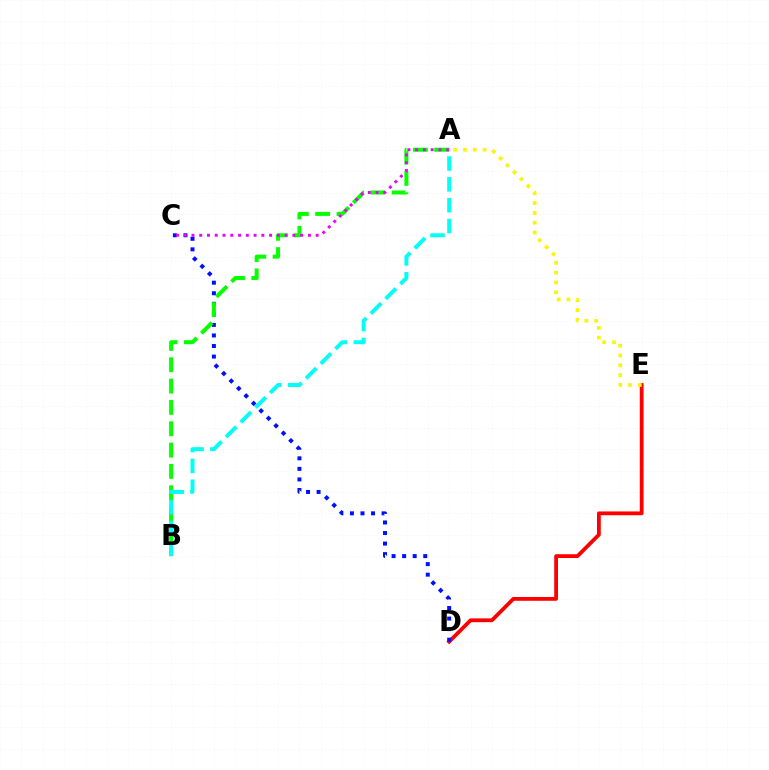{('D', 'E'): [{'color': '#ff0000', 'line_style': 'solid', 'thickness': 2.73}], ('C', 'D'): [{'color': '#0010ff', 'line_style': 'dotted', 'thickness': 2.87}], ('A', 'B'): [{'color': '#08ff00', 'line_style': 'dashed', 'thickness': 2.9}, {'color': '#00fff6', 'line_style': 'dashed', 'thickness': 2.83}], ('A', 'E'): [{'color': '#fcf500', 'line_style': 'dotted', 'thickness': 2.66}], ('A', 'C'): [{'color': '#ee00ff', 'line_style': 'dotted', 'thickness': 2.11}]}